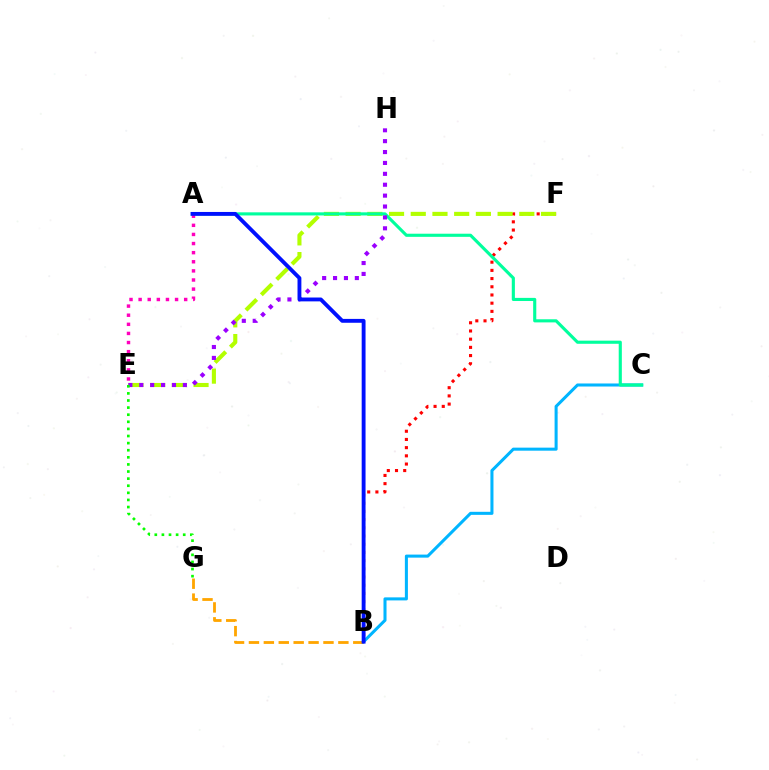{('B', 'F'): [{'color': '#ff0000', 'line_style': 'dotted', 'thickness': 2.23}], ('E', 'F'): [{'color': '#b3ff00', 'line_style': 'dashed', 'thickness': 2.95}], ('B', 'G'): [{'color': '#ffa500', 'line_style': 'dashed', 'thickness': 2.02}], ('B', 'C'): [{'color': '#00b5ff', 'line_style': 'solid', 'thickness': 2.19}], ('A', 'C'): [{'color': '#00ff9d', 'line_style': 'solid', 'thickness': 2.25}], ('E', 'H'): [{'color': '#9b00ff', 'line_style': 'dotted', 'thickness': 2.96}], ('A', 'E'): [{'color': '#ff00bd', 'line_style': 'dotted', 'thickness': 2.48}], ('A', 'B'): [{'color': '#0010ff', 'line_style': 'solid', 'thickness': 2.78}], ('E', 'G'): [{'color': '#08ff00', 'line_style': 'dotted', 'thickness': 1.93}]}